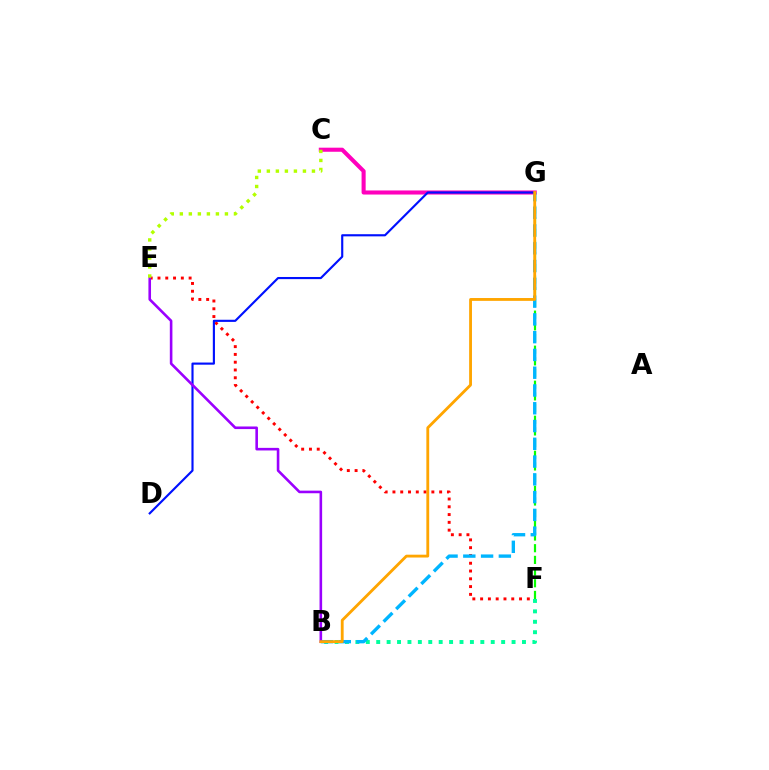{('C', 'G'): [{'color': '#ff00bd', 'line_style': 'solid', 'thickness': 2.94}], ('E', 'F'): [{'color': '#ff0000', 'line_style': 'dotted', 'thickness': 2.12}], ('B', 'F'): [{'color': '#00ff9d', 'line_style': 'dotted', 'thickness': 2.83}], ('F', 'G'): [{'color': '#08ff00', 'line_style': 'dashed', 'thickness': 1.59}], ('B', 'G'): [{'color': '#00b5ff', 'line_style': 'dashed', 'thickness': 2.41}, {'color': '#ffa500', 'line_style': 'solid', 'thickness': 2.04}], ('D', 'G'): [{'color': '#0010ff', 'line_style': 'solid', 'thickness': 1.54}], ('B', 'E'): [{'color': '#9b00ff', 'line_style': 'solid', 'thickness': 1.87}], ('C', 'E'): [{'color': '#b3ff00', 'line_style': 'dotted', 'thickness': 2.45}]}